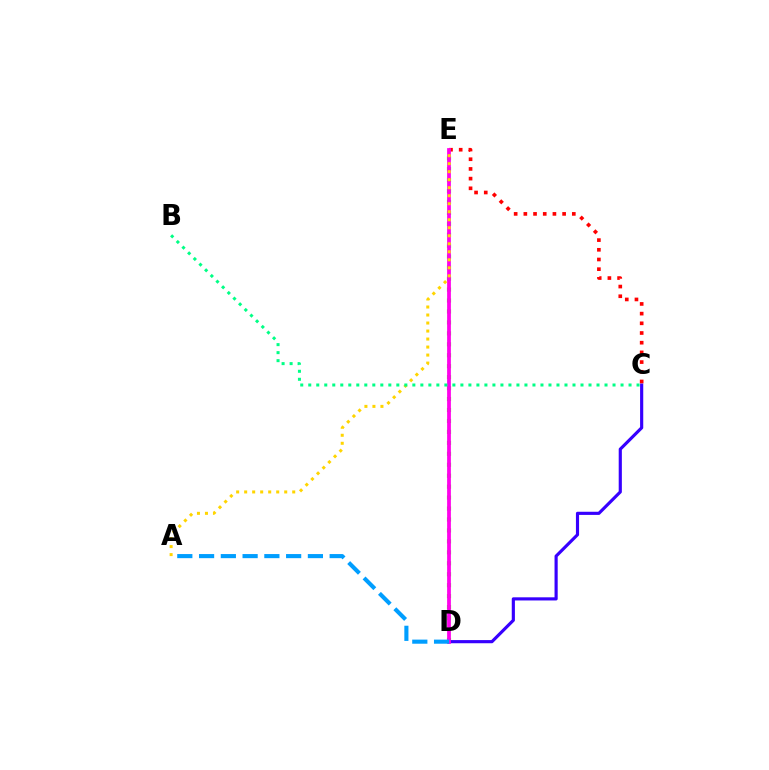{('D', 'E'): [{'color': '#4fff00', 'line_style': 'dotted', 'thickness': 2.97}, {'color': '#ff00ed', 'line_style': 'solid', 'thickness': 2.71}], ('C', 'D'): [{'color': '#3700ff', 'line_style': 'solid', 'thickness': 2.27}], ('C', 'E'): [{'color': '#ff0000', 'line_style': 'dotted', 'thickness': 2.63}], ('A', 'E'): [{'color': '#ffd500', 'line_style': 'dotted', 'thickness': 2.18}], ('B', 'C'): [{'color': '#00ff86', 'line_style': 'dotted', 'thickness': 2.18}], ('A', 'D'): [{'color': '#009eff', 'line_style': 'dashed', 'thickness': 2.96}]}